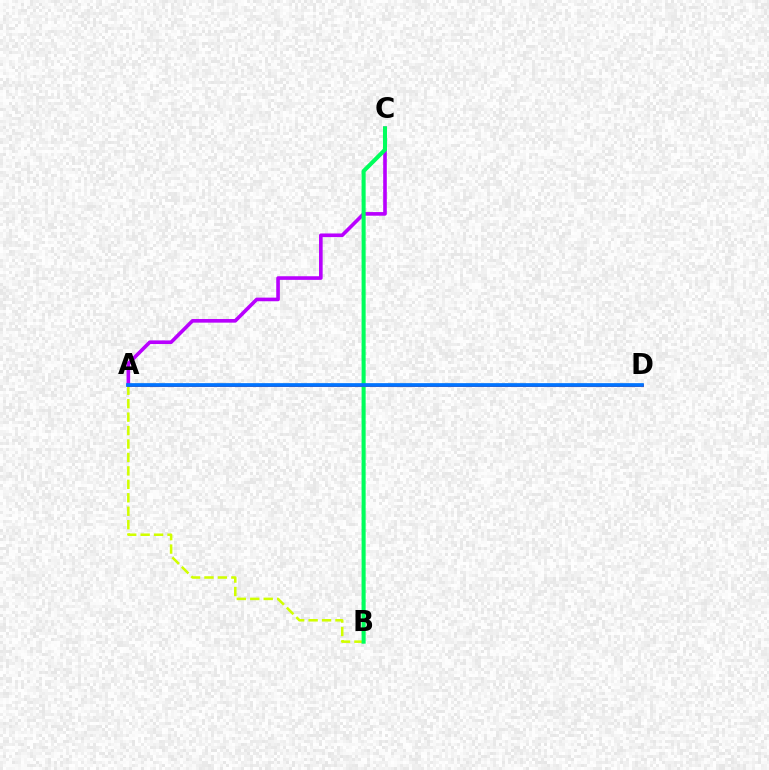{('A', 'C'): [{'color': '#b900ff', 'line_style': 'solid', 'thickness': 2.61}], ('A', 'B'): [{'color': '#d1ff00', 'line_style': 'dashed', 'thickness': 1.83}], ('B', 'C'): [{'color': '#00ff5c', 'line_style': 'solid', 'thickness': 2.93}], ('A', 'D'): [{'color': '#ff0000', 'line_style': 'solid', 'thickness': 1.99}, {'color': '#0074ff', 'line_style': 'solid', 'thickness': 2.66}]}